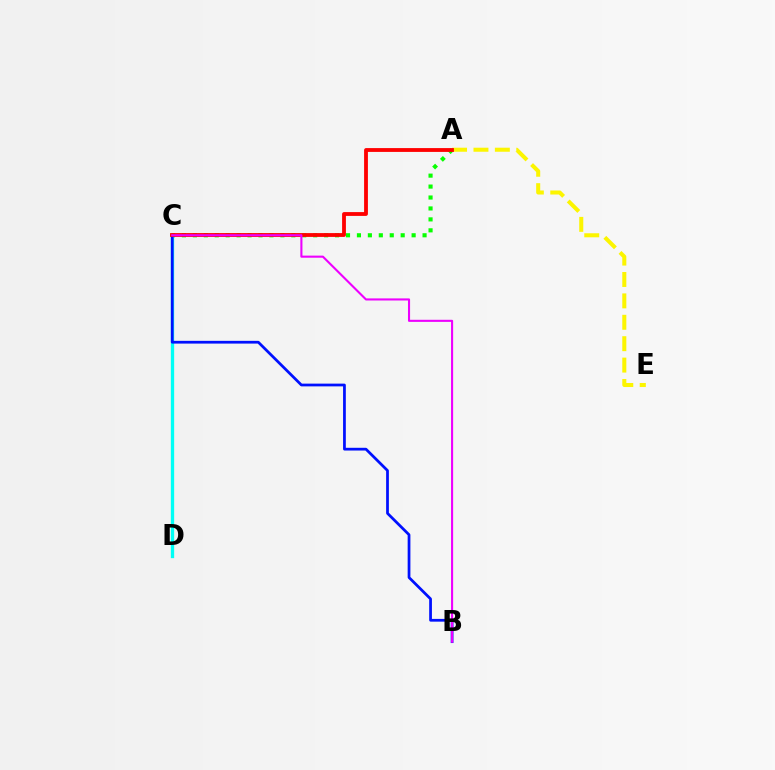{('A', 'C'): [{'color': '#08ff00', 'line_style': 'dotted', 'thickness': 2.97}, {'color': '#ff0000', 'line_style': 'solid', 'thickness': 2.75}], ('A', 'E'): [{'color': '#fcf500', 'line_style': 'dashed', 'thickness': 2.91}], ('C', 'D'): [{'color': '#00fff6', 'line_style': 'solid', 'thickness': 2.39}], ('B', 'C'): [{'color': '#0010ff', 'line_style': 'solid', 'thickness': 1.98}, {'color': '#ee00ff', 'line_style': 'solid', 'thickness': 1.51}]}